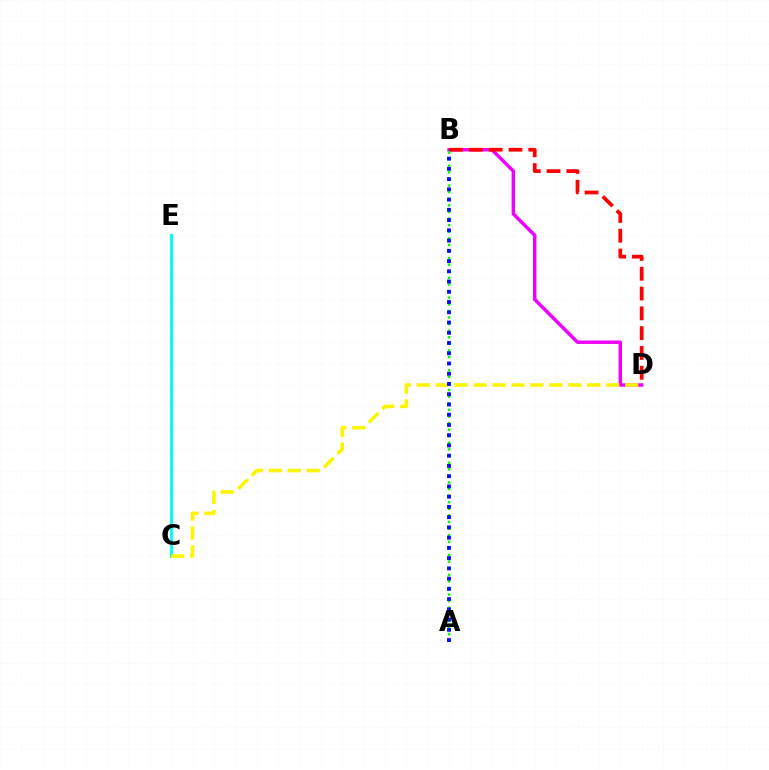{('C', 'E'): [{'color': '#00fff6', 'line_style': 'solid', 'thickness': 2.12}], ('B', 'D'): [{'color': '#ee00ff', 'line_style': 'solid', 'thickness': 2.48}, {'color': '#ff0000', 'line_style': 'dashed', 'thickness': 2.69}], ('C', 'D'): [{'color': '#fcf500', 'line_style': 'dashed', 'thickness': 2.57}], ('A', 'B'): [{'color': '#08ff00', 'line_style': 'dotted', 'thickness': 1.79}, {'color': '#0010ff', 'line_style': 'dotted', 'thickness': 2.78}]}